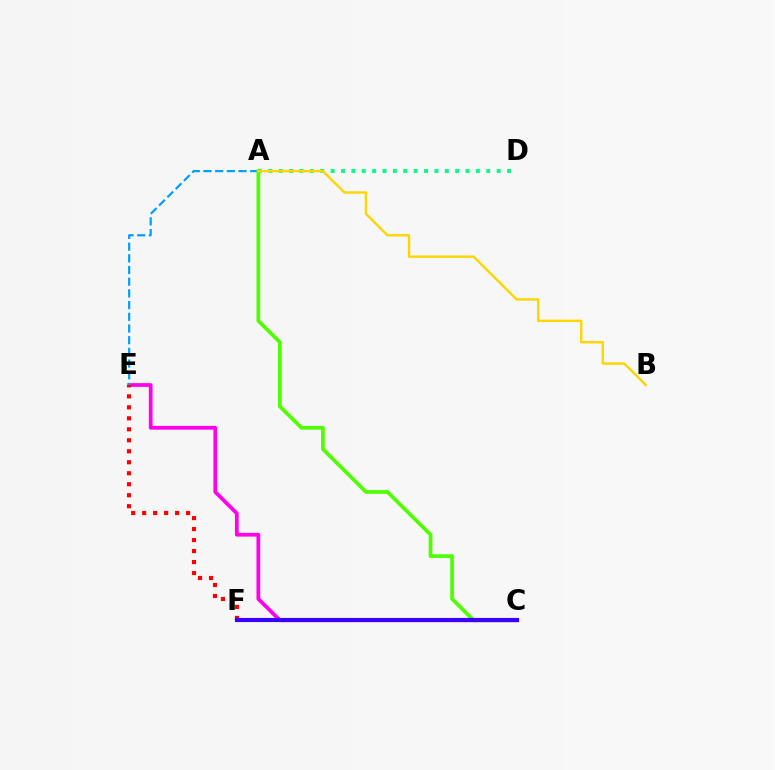{('C', 'E'): [{'color': '#ff00ed', 'line_style': 'solid', 'thickness': 2.69}], ('A', 'D'): [{'color': '#00ff86', 'line_style': 'dotted', 'thickness': 2.82}], ('E', 'F'): [{'color': '#ff0000', 'line_style': 'dotted', 'thickness': 2.98}], ('A', 'E'): [{'color': '#009eff', 'line_style': 'dashed', 'thickness': 1.59}], ('A', 'C'): [{'color': '#4fff00', 'line_style': 'solid', 'thickness': 2.68}], ('C', 'F'): [{'color': '#3700ff', 'line_style': 'solid', 'thickness': 2.98}], ('A', 'B'): [{'color': '#ffd500', 'line_style': 'solid', 'thickness': 1.72}]}